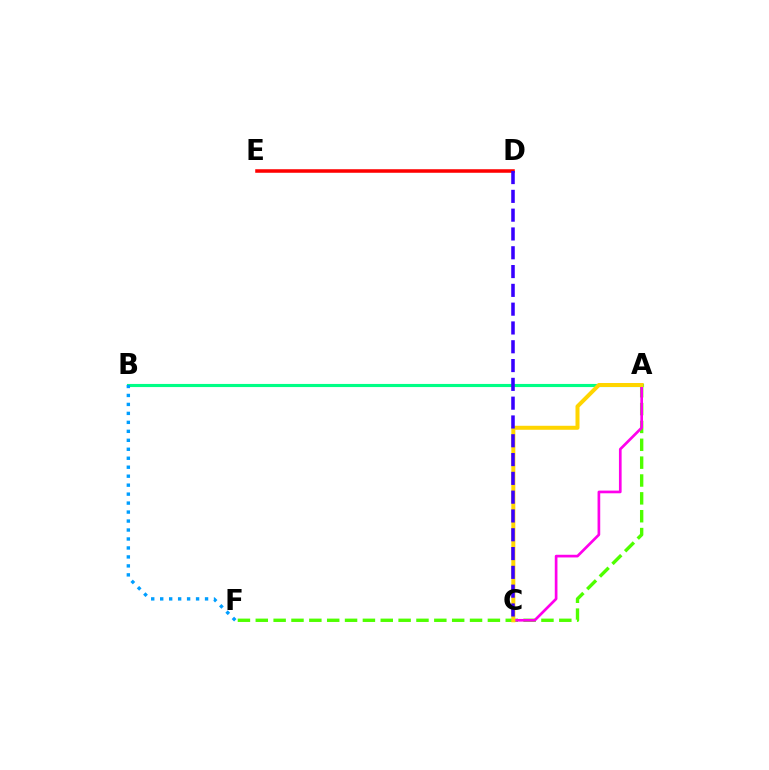{('A', 'F'): [{'color': '#4fff00', 'line_style': 'dashed', 'thickness': 2.43}], ('A', 'B'): [{'color': '#00ff86', 'line_style': 'solid', 'thickness': 2.25}], ('A', 'C'): [{'color': '#ff00ed', 'line_style': 'solid', 'thickness': 1.93}, {'color': '#ffd500', 'line_style': 'solid', 'thickness': 2.88}], ('D', 'E'): [{'color': '#ff0000', 'line_style': 'solid', 'thickness': 2.55}], ('C', 'D'): [{'color': '#3700ff', 'line_style': 'dashed', 'thickness': 2.55}], ('B', 'F'): [{'color': '#009eff', 'line_style': 'dotted', 'thickness': 2.44}]}